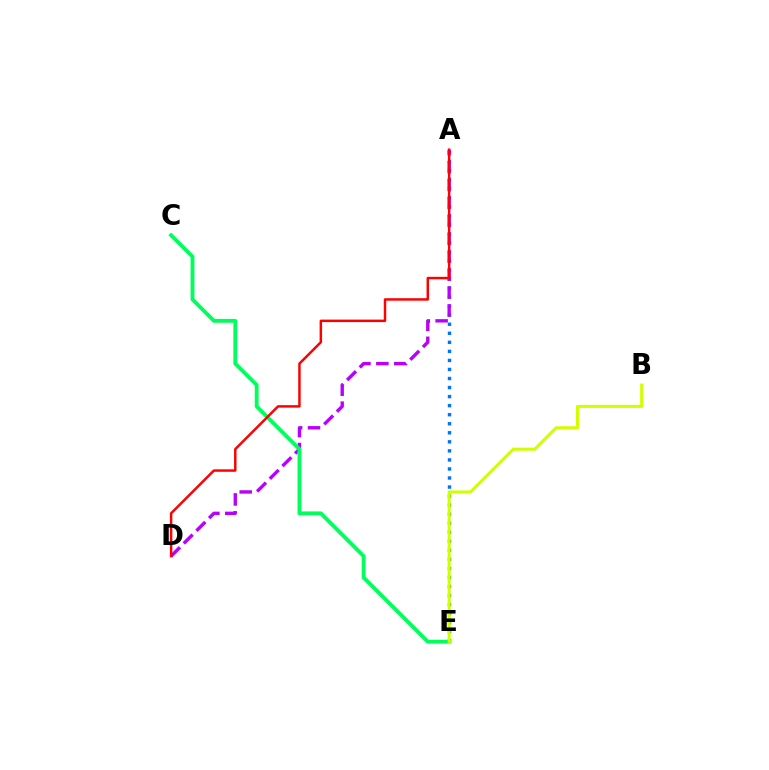{('A', 'E'): [{'color': '#0074ff', 'line_style': 'dotted', 'thickness': 2.46}], ('A', 'D'): [{'color': '#b900ff', 'line_style': 'dashed', 'thickness': 2.43}, {'color': '#ff0000', 'line_style': 'solid', 'thickness': 1.78}], ('C', 'E'): [{'color': '#00ff5c', 'line_style': 'solid', 'thickness': 2.76}], ('B', 'E'): [{'color': '#d1ff00', 'line_style': 'solid', 'thickness': 2.19}]}